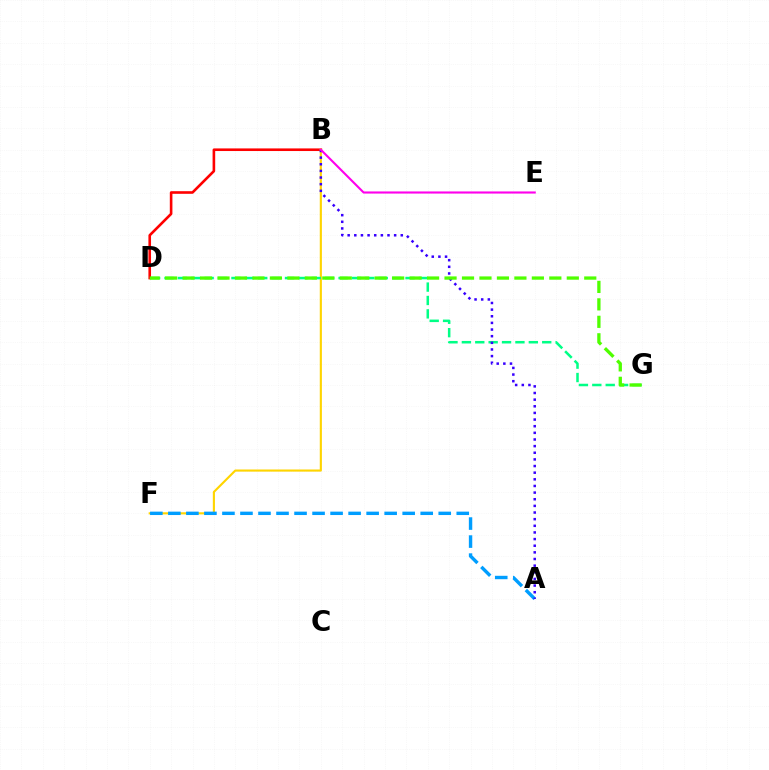{('B', 'D'): [{'color': '#ff0000', 'line_style': 'solid', 'thickness': 1.88}], ('B', 'F'): [{'color': '#ffd500', 'line_style': 'solid', 'thickness': 1.53}], ('A', 'F'): [{'color': '#009eff', 'line_style': 'dashed', 'thickness': 2.45}], ('D', 'G'): [{'color': '#00ff86', 'line_style': 'dashed', 'thickness': 1.82}, {'color': '#4fff00', 'line_style': 'dashed', 'thickness': 2.37}], ('A', 'B'): [{'color': '#3700ff', 'line_style': 'dotted', 'thickness': 1.8}], ('B', 'E'): [{'color': '#ff00ed', 'line_style': 'solid', 'thickness': 1.52}]}